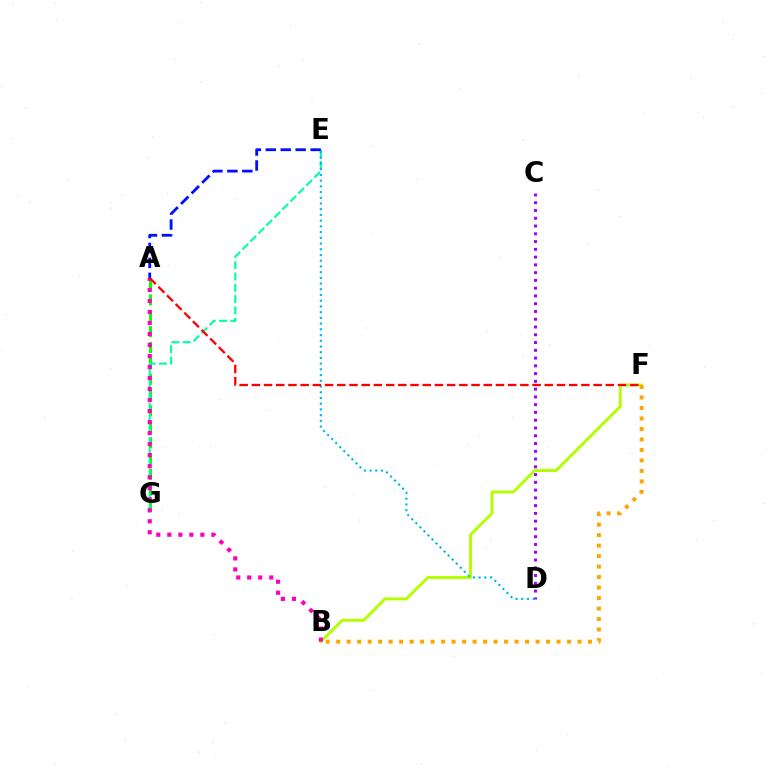{('A', 'G'): [{'color': '#08ff00', 'line_style': 'dashed', 'thickness': 2.15}], ('E', 'G'): [{'color': '#00ff9d', 'line_style': 'dashed', 'thickness': 1.54}], ('A', 'E'): [{'color': '#0010ff', 'line_style': 'dashed', 'thickness': 2.03}], ('B', 'F'): [{'color': '#b3ff00', 'line_style': 'solid', 'thickness': 2.12}, {'color': '#ffa500', 'line_style': 'dotted', 'thickness': 2.85}], ('C', 'D'): [{'color': '#9b00ff', 'line_style': 'dotted', 'thickness': 2.11}], ('A', 'B'): [{'color': '#ff00bd', 'line_style': 'dotted', 'thickness': 2.99}], ('D', 'E'): [{'color': '#00b5ff', 'line_style': 'dotted', 'thickness': 1.55}], ('A', 'F'): [{'color': '#ff0000', 'line_style': 'dashed', 'thickness': 1.66}]}